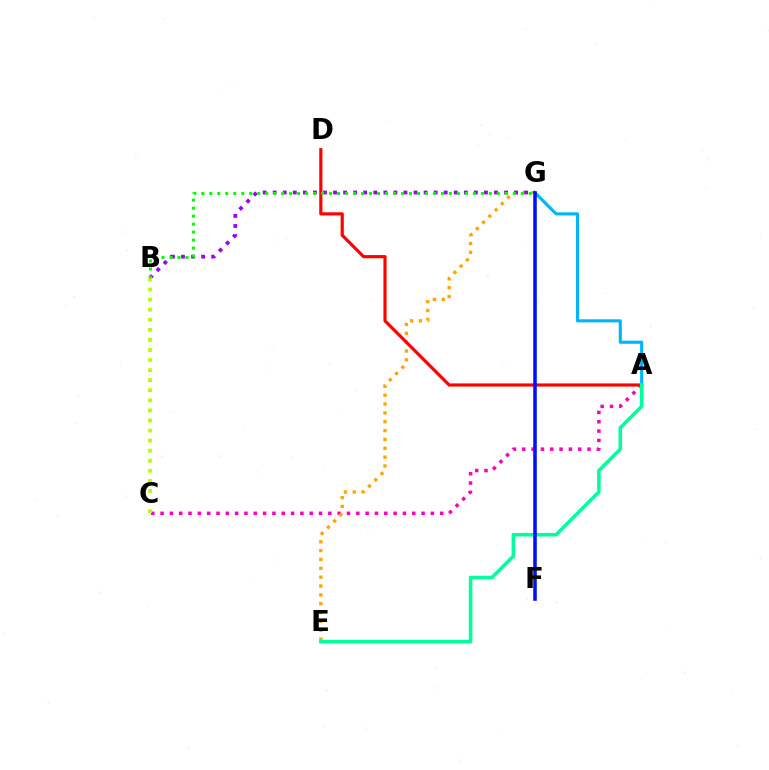{('A', 'C'): [{'color': '#ff00bd', 'line_style': 'dotted', 'thickness': 2.53}], ('E', 'G'): [{'color': '#ffa500', 'line_style': 'dotted', 'thickness': 2.4}], ('B', 'G'): [{'color': '#9b00ff', 'line_style': 'dotted', 'thickness': 2.73}, {'color': '#08ff00', 'line_style': 'dotted', 'thickness': 2.17}], ('A', 'D'): [{'color': '#ff0000', 'line_style': 'solid', 'thickness': 2.28}], ('A', 'G'): [{'color': '#00b5ff', 'line_style': 'solid', 'thickness': 2.24}], ('B', 'C'): [{'color': '#b3ff00', 'line_style': 'dotted', 'thickness': 2.74}], ('A', 'E'): [{'color': '#00ff9d', 'line_style': 'solid', 'thickness': 2.55}], ('F', 'G'): [{'color': '#0010ff', 'line_style': 'solid', 'thickness': 2.56}]}